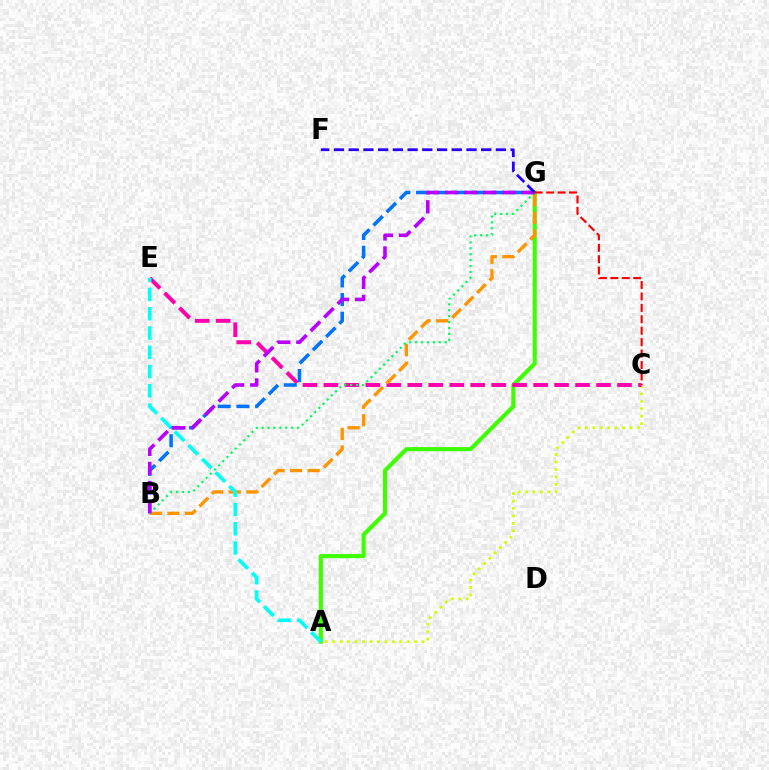{('A', 'C'): [{'color': '#d1ff00', 'line_style': 'dotted', 'thickness': 2.02}], ('A', 'G'): [{'color': '#3dff00', 'line_style': 'solid', 'thickness': 2.96}], ('C', 'E'): [{'color': '#ff00ac', 'line_style': 'dashed', 'thickness': 2.85}], ('B', 'G'): [{'color': '#ff9400', 'line_style': 'dashed', 'thickness': 2.38}, {'color': '#0074ff', 'line_style': 'dashed', 'thickness': 2.54}, {'color': '#00ff5c', 'line_style': 'dotted', 'thickness': 1.6}, {'color': '#b900ff', 'line_style': 'dashed', 'thickness': 2.6}], ('A', 'E'): [{'color': '#00fff6', 'line_style': 'dashed', 'thickness': 2.62}], ('F', 'G'): [{'color': '#2500ff', 'line_style': 'dashed', 'thickness': 2.0}], ('C', 'G'): [{'color': '#ff0000', 'line_style': 'dashed', 'thickness': 1.55}]}